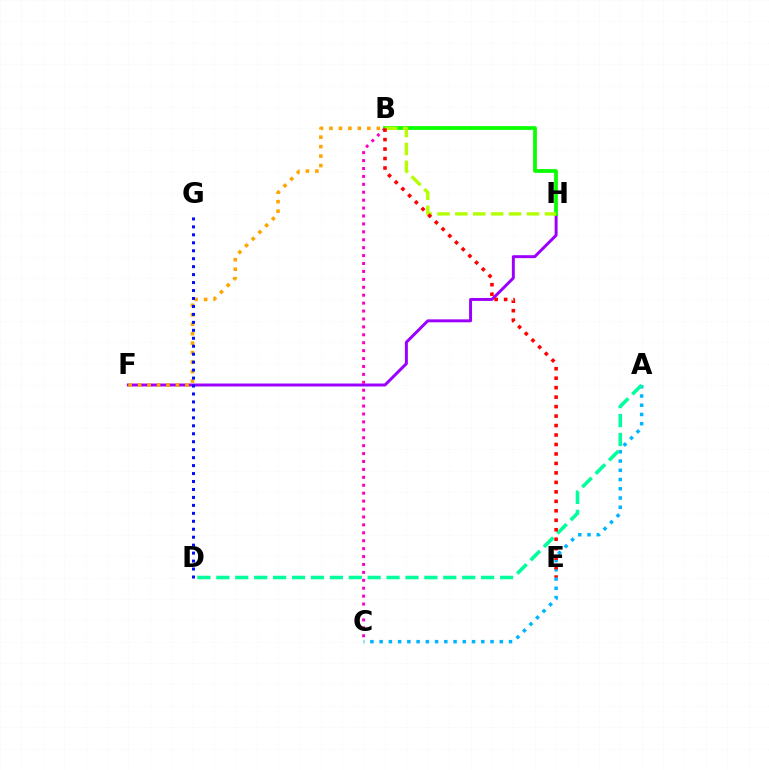{('A', 'C'): [{'color': '#00b5ff', 'line_style': 'dotted', 'thickness': 2.51}], ('F', 'H'): [{'color': '#9b00ff', 'line_style': 'solid', 'thickness': 2.13}], ('A', 'D'): [{'color': '#00ff9d', 'line_style': 'dashed', 'thickness': 2.57}], ('B', 'C'): [{'color': '#ff00bd', 'line_style': 'dotted', 'thickness': 2.15}], ('B', 'F'): [{'color': '#ffa500', 'line_style': 'dotted', 'thickness': 2.57}], ('B', 'H'): [{'color': '#08ff00', 'line_style': 'solid', 'thickness': 2.69}, {'color': '#b3ff00', 'line_style': 'dashed', 'thickness': 2.43}], ('D', 'G'): [{'color': '#0010ff', 'line_style': 'dotted', 'thickness': 2.16}], ('B', 'E'): [{'color': '#ff0000', 'line_style': 'dotted', 'thickness': 2.57}]}